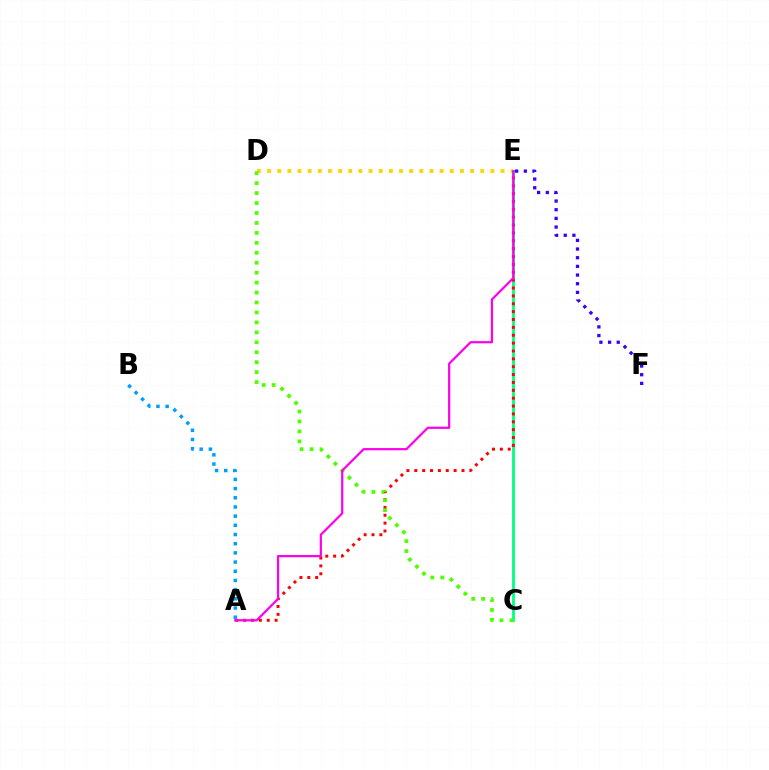{('D', 'E'): [{'color': '#ffd500', 'line_style': 'dotted', 'thickness': 2.76}], ('C', 'E'): [{'color': '#00ff86', 'line_style': 'solid', 'thickness': 2.03}], ('A', 'E'): [{'color': '#ff0000', 'line_style': 'dotted', 'thickness': 2.14}, {'color': '#ff00ed', 'line_style': 'solid', 'thickness': 1.6}], ('E', 'F'): [{'color': '#3700ff', 'line_style': 'dotted', 'thickness': 2.36}], ('C', 'D'): [{'color': '#4fff00', 'line_style': 'dotted', 'thickness': 2.7}], ('A', 'B'): [{'color': '#009eff', 'line_style': 'dotted', 'thickness': 2.5}]}